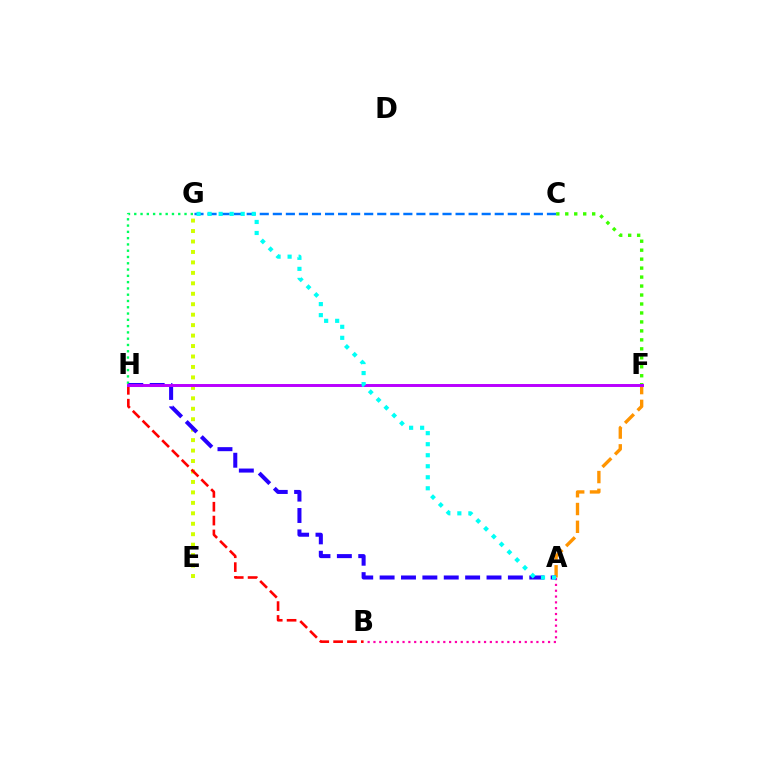{('E', 'G'): [{'color': '#d1ff00', 'line_style': 'dotted', 'thickness': 2.84}], ('A', 'B'): [{'color': '#ff00ac', 'line_style': 'dotted', 'thickness': 1.58}], ('G', 'H'): [{'color': '#00ff5c', 'line_style': 'dotted', 'thickness': 1.71}], ('A', 'F'): [{'color': '#ff9400', 'line_style': 'dashed', 'thickness': 2.42}], ('C', 'G'): [{'color': '#0074ff', 'line_style': 'dashed', 'thickness': 1.77}], ('B', 'H'): [{'color': '#ff0000', 'line_style': 'dashed', 'thickness': 1.88}], ('C', 'F'): [{'color': '#3dff00', 'line_style': 'dotted', 'thickness': 2.44}], ('A', 'H'): [{'color': '#2500ff', 'line_style': 'dashed', 'thickness': 2.9}], ('F', 'H'): [{'color': '#b900ff', 'line_style': 'solid', 'thickness': 2.13}], ('A', 'G'): [{'color': '#00fff6', 'line_style': 'dotted', 'thickness': 3.0}]}